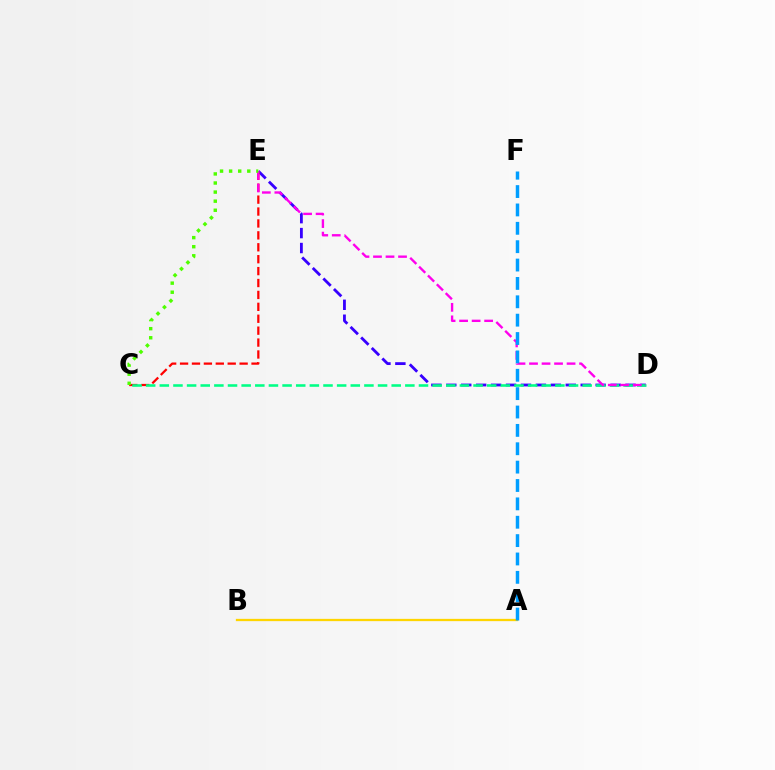{('D', 'E'): [{'color': '#3700ff', 'line_style': 'dashed', 'thickness': 2.03}, {'color': '#ff00ed', 'line_style': 'dashed', 'thickness': 1.7}], ('C', 'E'): [{'color': '#ff0000', 'line_style': 'dashed', 'thickness': 1.62}, {'color': '#4fff00', 'line_style': 'dotted', 'thickness': 2.47}], ('C', 'D'): [{'color': '#00ff86', 'line_style': 'dashed', 'thickness': 1.85}], ('A', 'B'): [{'color': '#ffd500', 'line_style': 'solid', 'thickness': 1.65}], ('A', 'F'): [{'color': '#009eff', 'line_style': 'dashed', 'thickness': 2.5}]}